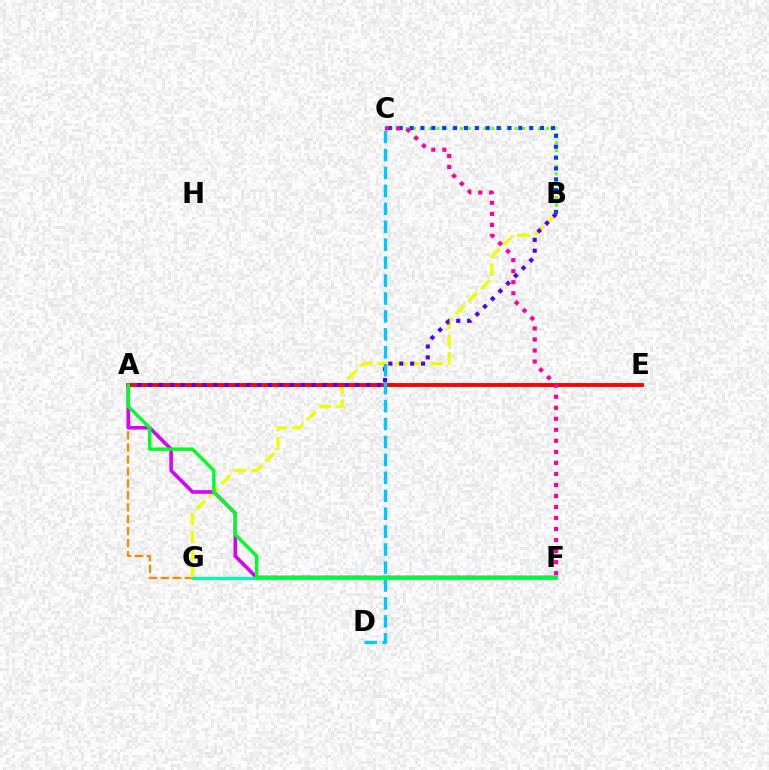{('A', 'G'): [{'color': '#ff8800', 'line_style': 'dashed', 'thickness': 1.62}], ('B', 'C'): [{'color': '#66ff00', 'line_style': 'dotted', 'thickness': 2.12}, {'color': '#003fff', 'line_style': 'dotted', 'thickness': 2.95}], ('B', 'G'): [{'color': '#eeff00', 'line_style': 'dashed', 'thickness': 2.41}], ('A', 'E'): [{'color': '#ff0000', 'line_style': 'solid', 'thickness': 2.79}], ('A', 'F'): [{'color': '#d600ff', 'line_style': 'solid', 'thickness': 2.59}, {'color': '#00ff27', 'line_style': 'solid', 'thickness': 2.46}], ('A', 'B'): [{'color': '#4f00ff', 'line_style': 'dotted', 'thickness': 2.96}], ('F', 'G'): [{'color': '#00ffaf', 'line_style': 'solid', 'thickness': 2.3}], ('C', 'F'): [{'color': '#ff00a0', 'line_style': 'dotted', 'thickness': 3.0}], ('C', 'D'): [{'color': '#00c7ff', 'line_style': 'dashed', 'thickness': 2.44}]}